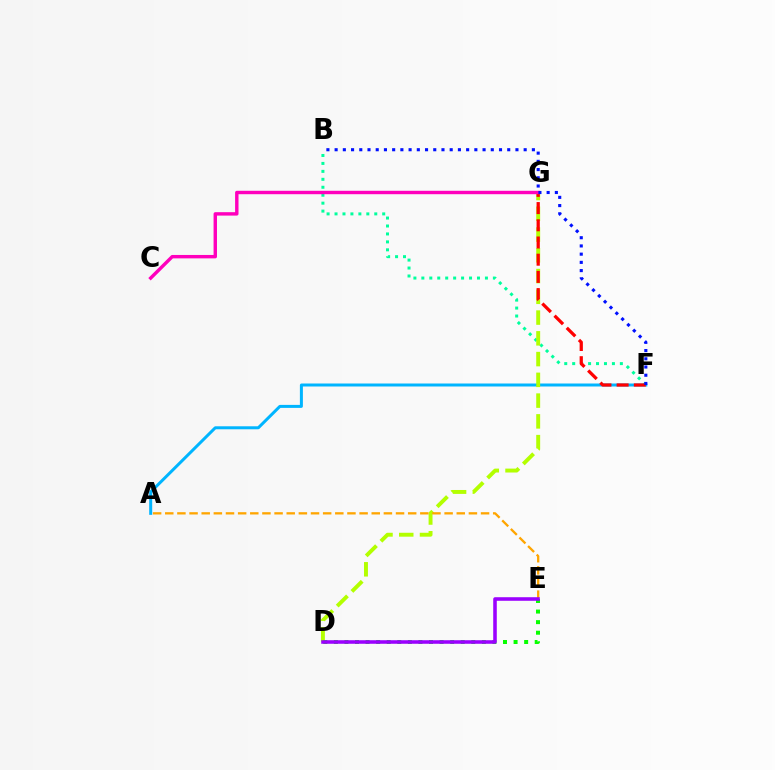{('A', 'F'): [{'color': '#00b5ff', 'line_style': 'solid', 'thickness': 2.16}], ('B', 'F'): [{'color': '#00ff9d', 'line_style': 'dotted', 'thickness': 2.16}, {'color': '#0010ff', 'line_style': 'dotted', 'thickness': 2.23}], ('D', 'G'): [{'color': '#b3ff00', 'line_style': 'dashed', 'thickness': 2.82}], ('F', 'G'): [{'color': '#ff0000', 'line_style': 'dashed', 'thickness': 2.34}], ('A', 'E'): [{'color': '#ffa500', 'line_style': 'dashed', 'thickness': 1.65}], ('D', 'E'): [{'color': '#08ff00', 'line_style': 'dotted', 'thickness': 2.87}, {'color': '#9b00ff', 'line_style': 'solid', 'thickness': 2.57}], ('C', 'G'): [{'color': '#ff00bd', 'line_style': 'solid', 'thickness': 2.46}]}